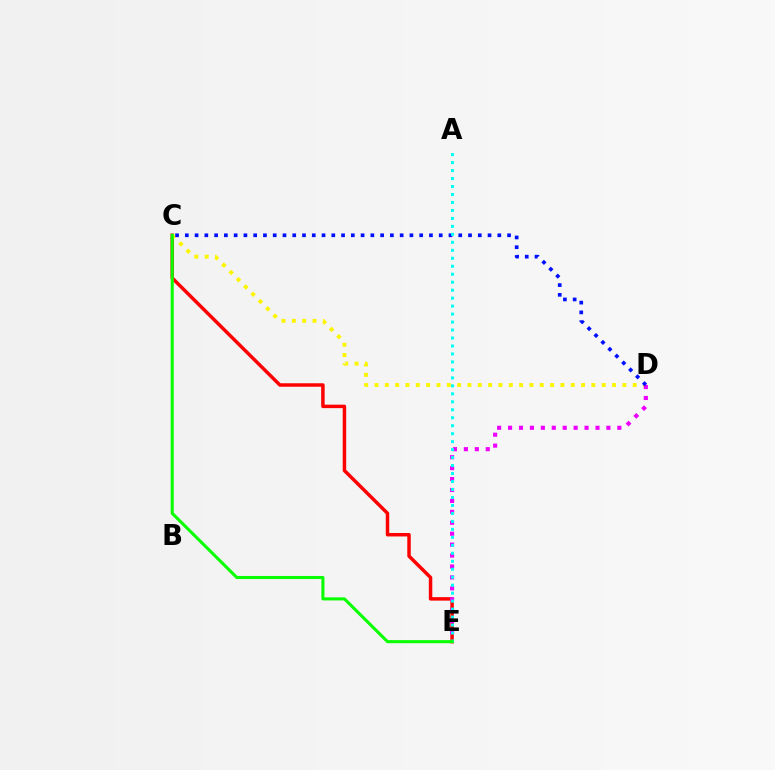{('C', 'E'): [{'color': '#ff0000', 'line_style': 'solid', 'thickness': 2.5}, {'color': '#08ff00', 'line_style': 'solid', 'thickness': 2.2}], ('C', 'D'): [{'color': '#fcf500', 'line_style': 'dotted', 'thickness': 2.81}, {'color': '#0010ff', 'line_style': 'dotted', 'thickness': 2.65}], ('D', 'E'): [{'color': '#ee00ff', 'line_style': 'dotted', 'thickness': 2.97}], ('A', 'E'): [{'color': '#00fff6', 'line_style': 'dotted', 'thickness': 2.17}]}